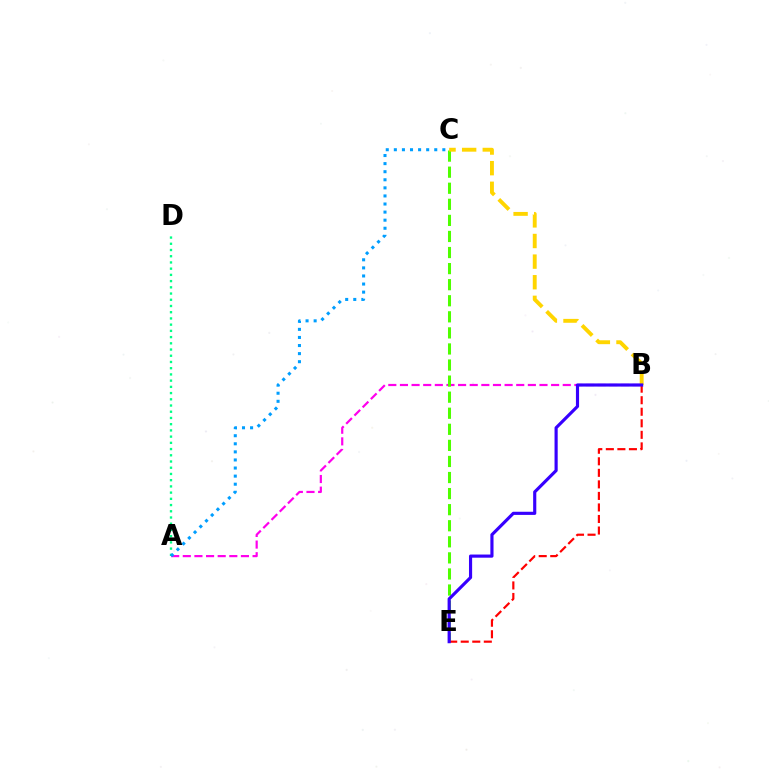{('A', 'B'): [{'color': '#ff00ed', 'line_style': 'dashed', 'thickness': 1.58}], ('A', 'D'): [{'color': '#00ff86', 'line_style': 'dotted', 'thickness': 1.69}], ('C', 'E'): [{'color': '#4fff00', 'line_style': 'dashed', 'thickness': 2.18}], ('A', 'C'): [{'color': '#009eff', 'line_style': 'dotted', 'thickness': 2.2}], ('B', 'E'): [{'color': '#ff0000', 'line_style': 'dashed', 'thickness': 1.57}, {'color': '#3700ff', 'line_style': 'solid', 'thickness': 2.27}], ('B', 'C'): [{'color': '#ffd500', 'line_style': 'dashed', 'thickness': 2.8}]}